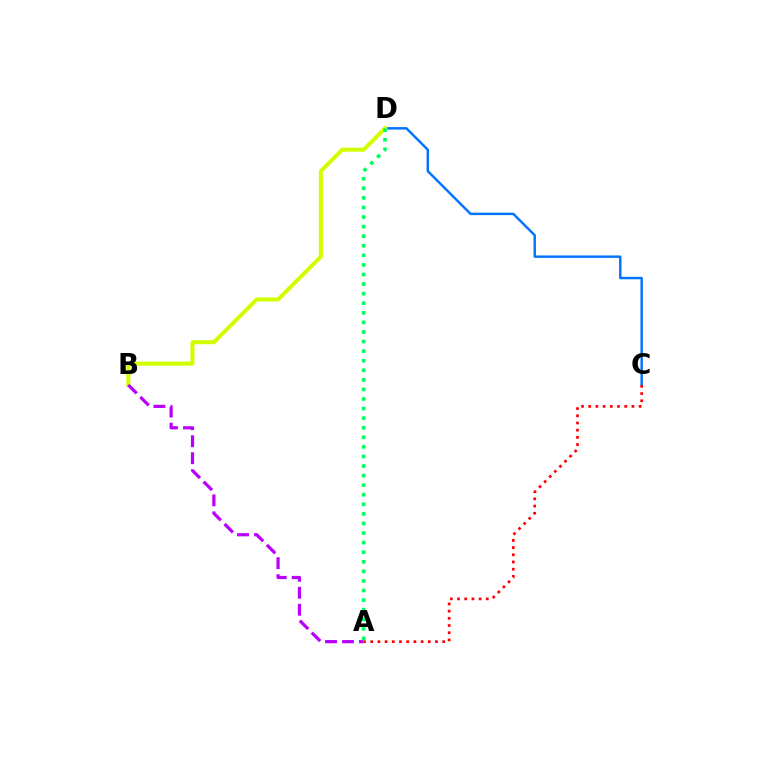{('C', 'D'): [{'color': '#0074ff', 'line_style': 'solid', 'thickness': 1.76}], ('A', 'C'): [{'color': '#ff0000', 'line_style': 'dotted', 'thickness': 1.96}], ('B', 'D'): [{'color': '#d1ff00', 'line_style': 'solid', 'thickness': 2.89}], ('A', 'B'): [{'color': '#b900ff', 'line_style': 'dashed', 'thickness': 2.31}], ('A', 'D'): [{'color': '#00ff5c', 'line_style': 'dotted', 'thickness': 2.6}]}